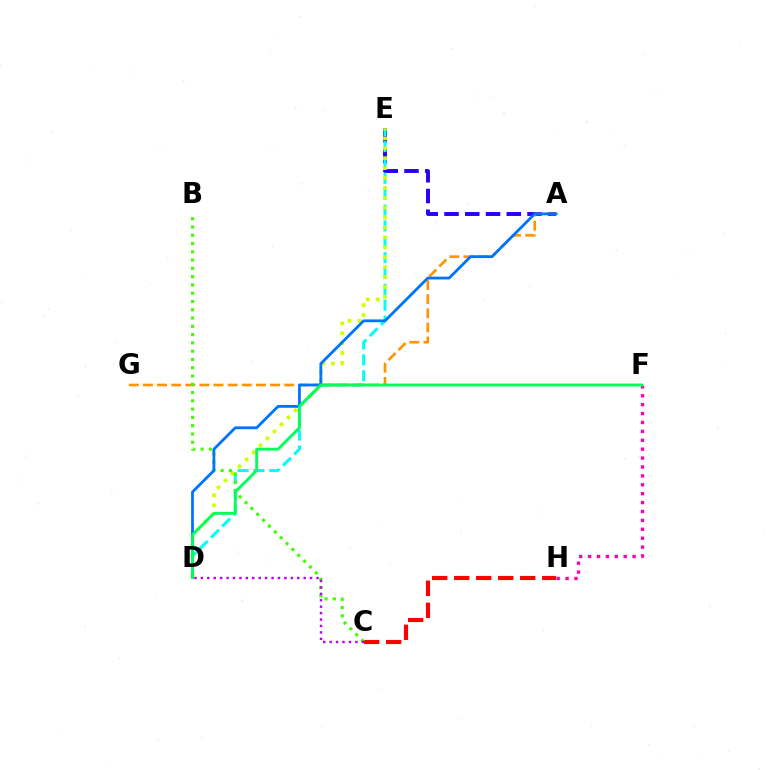{('A', 'E'): [{'color': '#2500ff', 'line_style': 'dashed', 'thickness': 2.82}], ('F', 'H'): [{'color': '#ff00ac', 'line_style': 'dotted', 'thickness': 2.42}], ('D', 'E'): [{'color': '#00fff6', 'line_style': 'dashed', 'thickness': 2.16}, {'color': '#d1ff00', 'line_style': 'dotted', 'thickness': 2.69}], ('A', 'G'): [{'color': '#ff9400', 'line_style': 'dashed', 'thickness': 1.92}], ('C', 'H'): [{'color': '#ff0000', 'line_style': 'dashed', 'thickness': 2.99}], ('B', 'C'): [{'color': '#3dff00', 'line_style': 'dotted', 'thickness': 2.25}], ('A', 'D'): [{'color': '#0074ff', 'line_style': 'solid', 'thickness': 2.01}], ('C', 'D'): [{'color': '#b900ff', 'line_style': 'dotted', 'thickness': 1.75}], ('D', 'F'): [{'color': '#00ff5c', 'line_style': 'solid', 'thickness': 2.08}]}